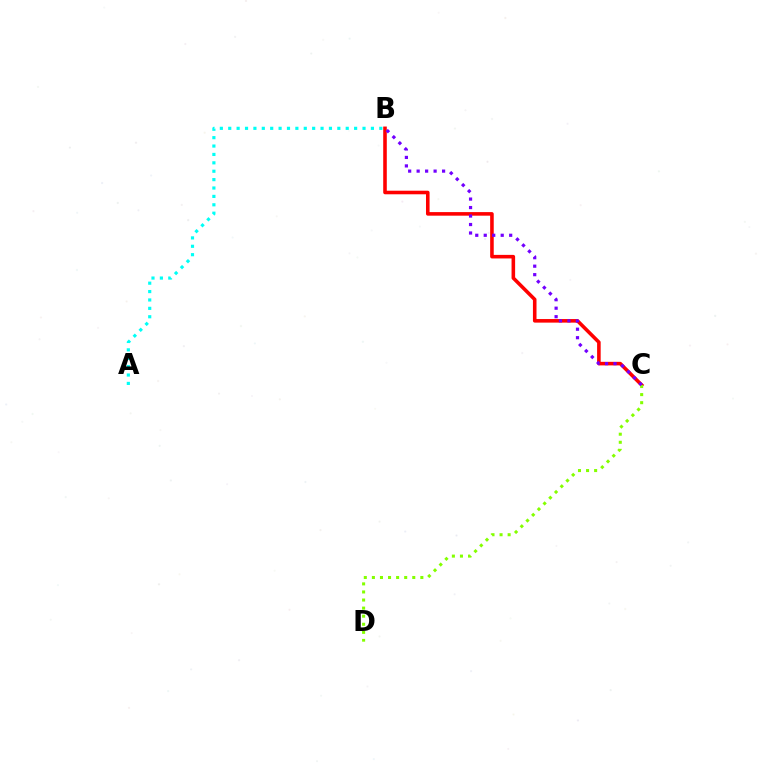{('B', 'C'): [{'color': '#ff0000', 'line_style': 'solid', 'thickness': 2.57}, {'color': '#7200ff', 'line_style': 'dotted', 'thickness': 2.3}], ('A', 'B'): [{'color': '#00fff6', 'line_style': 'dotted', 'thickness': 2.28}], ('C', 'D'): [{'color': '#84ff00', 'line_style': 'dotted', 'thickness': 2.19}]}